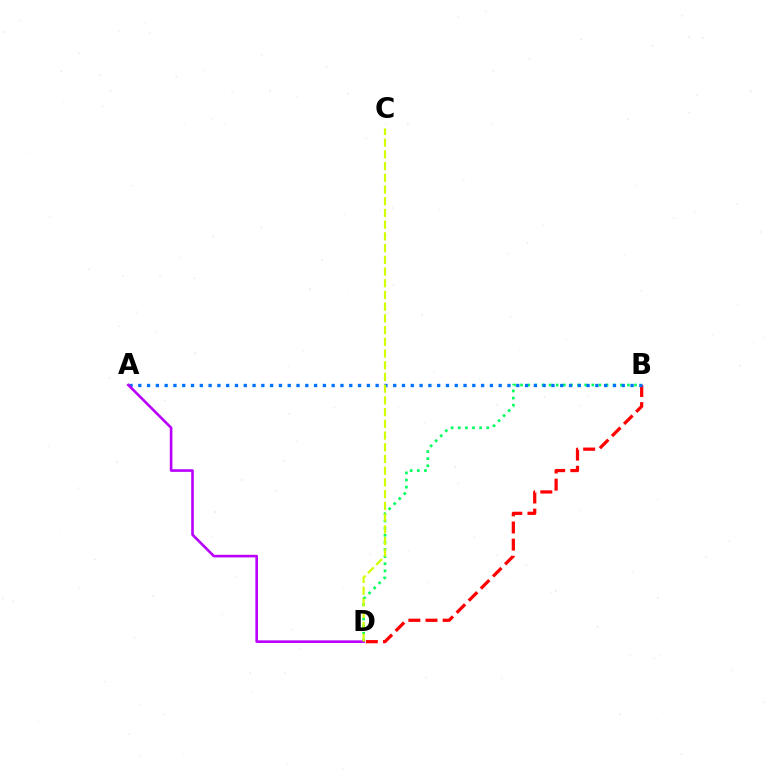{('B', 'D'): [{'color': '#00ff5c', 'line_style': 'dotted', 'thickness': 1.93}, {'color': '#ff0000', 'line_style': 'dashed', 'thickness': 2.33}], ('A', 'B'): [{'color': '#0074ff', 'line_style': 'dotted', 'thickness': 2.39}], ('A', 'D'): [{'color': '#b900ff', 'line_style': 'solid', 'thickness': 1.88}], ('C', 'D'): [{'color': '#d1ff00', 'line_style': 'dashed', 'thickness': 1.59}]}